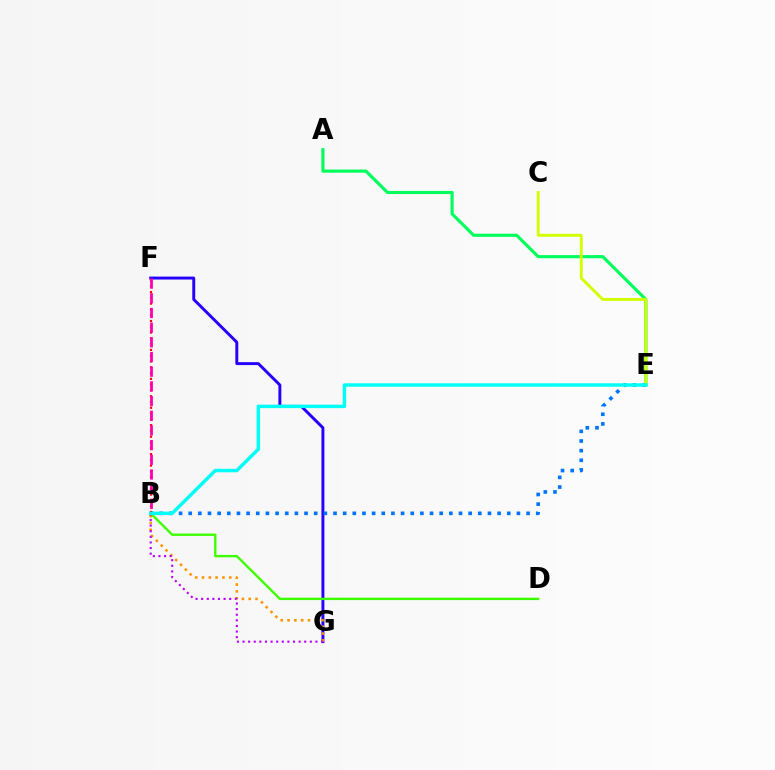{('A', 'E'): [{'color': '#00ff5c', 'line_style': 'solid', 'thickness': 2.27}], ('F', 'G'): [{'color': '#2500ff', 'line_style': 'solid', 'thickness': 2.11}], ('B', 'G'): [{'color': '#ff9400', 'line_style': 'dotted', 'thickness': 1.85}, {'color': '#b900ff', 'line_style': 'dotted', 'thickness': 1.52}], ('B', 'E'): [{'color': '#0074ff', 'line_style': 'dotted', 'thickness': 2.62}, {'color': '#00fff6', 'line_style': 'solid', 'thickness': 2.48}], ('B', 'D'): [{'color': '#3dff00', 'line_style': 'solid', 'thickness': 1.71}], ('B', 'F'): [{'color': '#ff0000', 'line_style': 'dotted', 'thickness': 1.57}, {'color': '#ff00ac', 'line_style': 'dashed', 'thickness': 1.99}], ('C', 'E'): [{'color': '#d1ff00', 'line_style': 'solid', 'thickness': 2.07}]}